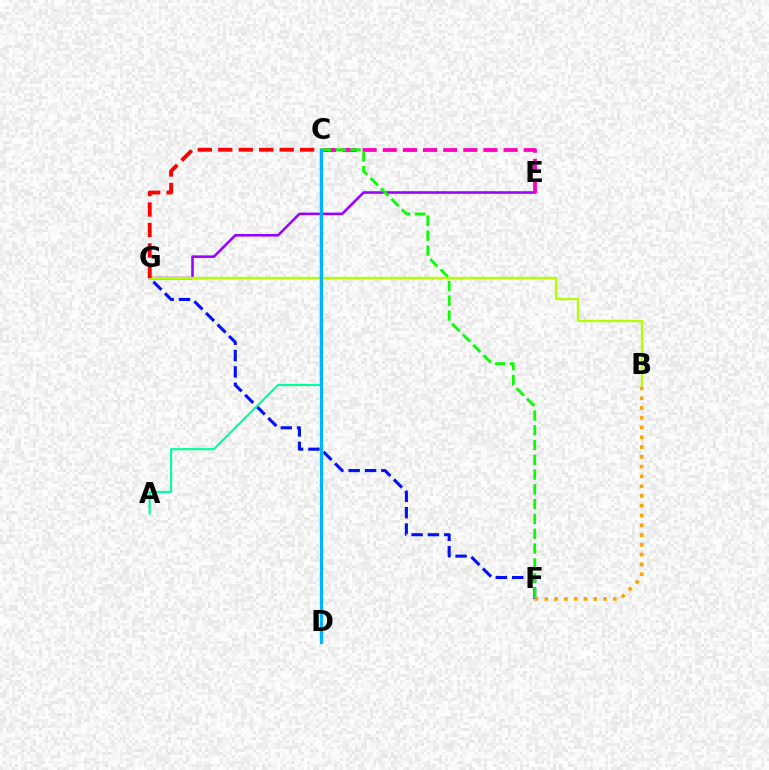{('F', 'G'): [{'color': '#0010ff', 'line_style': 'dashed', 'thickness': 2.22}], ('E', 'G'): [{'color': '#9b00ff', 'line_style': 'solid', 'thickness': 1.85}], ('C', 'E'): [{'color': '#ff00bd', 'line_style': 'dashed', 'thickness': 2.74}], ('C', 'F'): [{'color': '#08ff00', 'line_style': 'dashed', 'thickness': 2.01}], ('B', 'G'): [{'color': '#b3ff00', 'line_style': 'solid', 'thickness': 1.69}], ('B', 'F'): [{'color': '#ffa500', 'line_style': 'dotted', 'thickness': 2.66}], ('C', 'G'): [{'color': '#ff0000', 'line_style': 'dashed', 'thickness': 2.78}], ('A', 'C'): [{'color': '#00ff9d', 'line_style': 'solid', 'thickness': 1.54}], ('C', 'D'): [{'color': '#00b5ff', 'line_style': 'solid', 'thickness': 2.32}]}